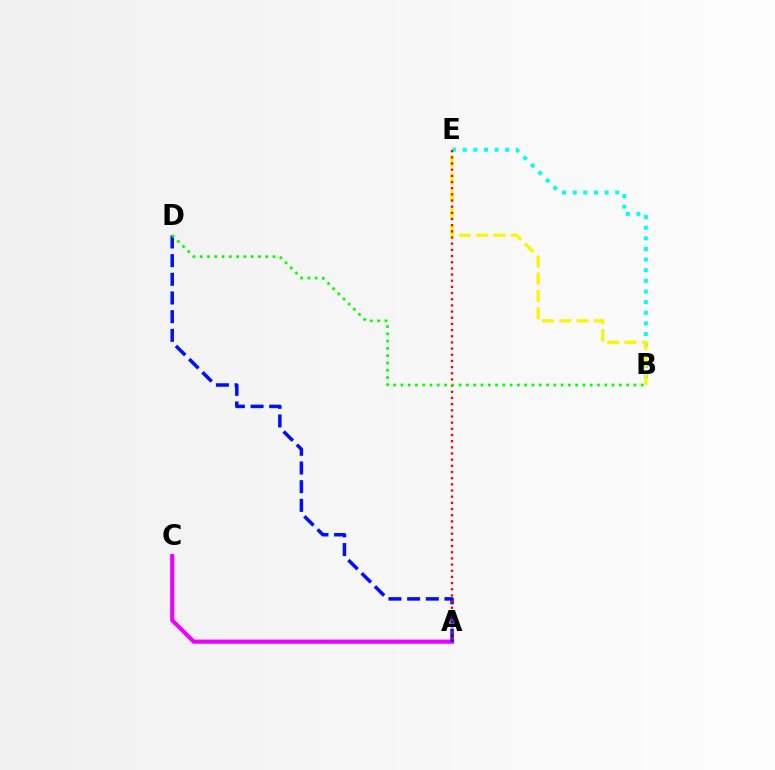{('A', 'C'): [{'color': '#ee00ff', 'line_style': 'solid', 'thickness': 2.98}], ('B', 'E'): [{'color': '#00fff6', 'line_style': 'dotted', 'thickness': 2.89}, {'color': '#fcf500', 'line_style': 'dashed', 'thickness': 2.35}], ('A', 'D'): [{'color': '#0010ff', 'line_style': 'dashed', 'thickness': 2.54}], ('A', 'E'): [{'color': '#ff0000', 'line_style': 'dotted', 'thickness': 1.68}], ('B', 'D'): [{'color': '#08ff00', 'line_style': 'dotted', 'thickness': 1.98}]}